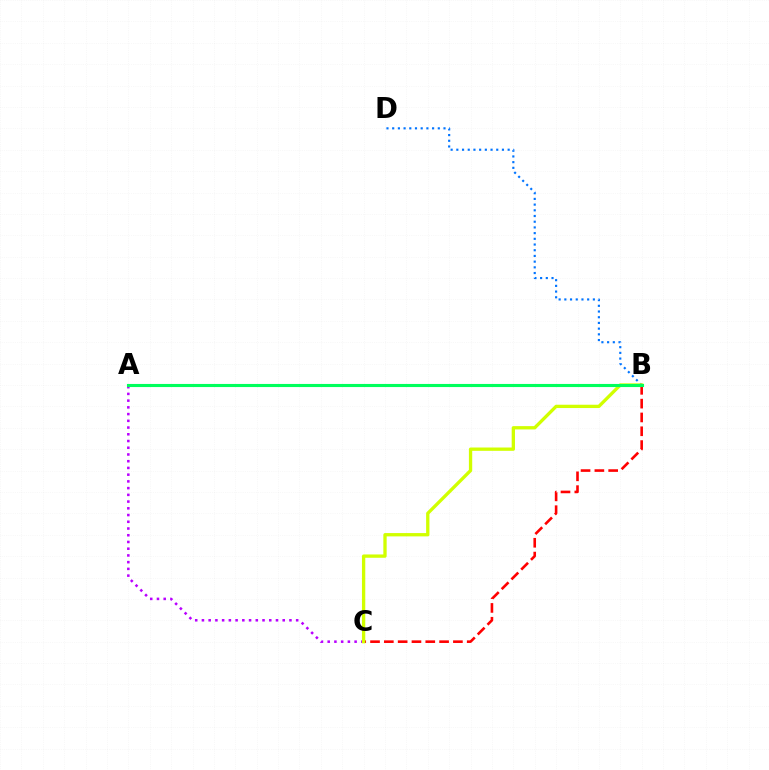{('B', 'C'): [{'color': '#ff0000', 'line_style': 'dashed', 'thickness': 1.88}, {'color': '#d1ff00', 'line_style': 'solid', 'thickness': 2.39}], ('A', 'C'): [{'color': '#b900ff', 'line_style': 'dotted', 'thickness': 1.83}], ('B', 'D'): [{'color': '#0074ff', 'line_style': 'dotted', 'thickness': 1.55}], ('A', 'B'): [{'color': '#00ff5c', 'line_style': 'solid', 'thickness': 2.24}]}